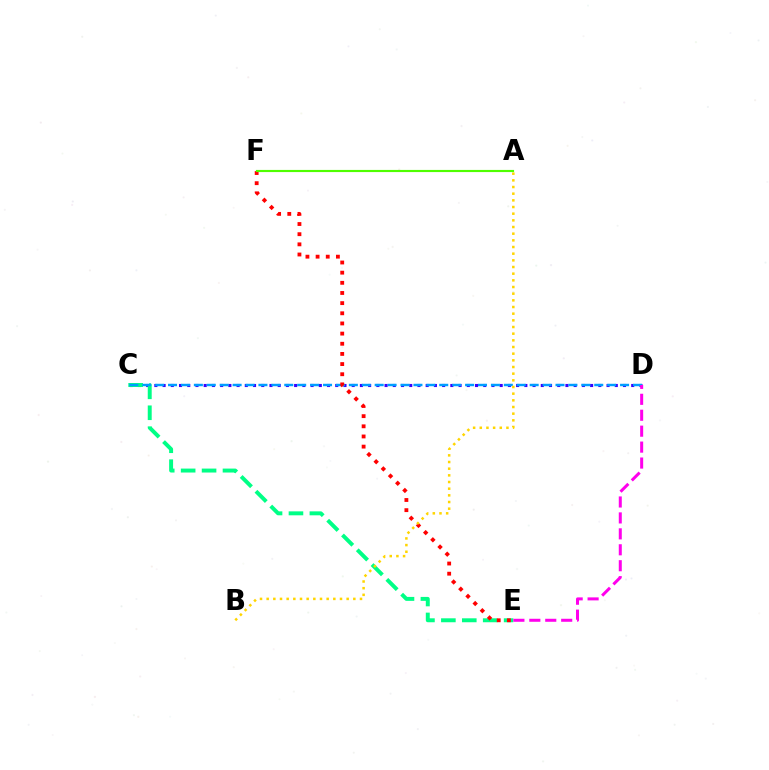{('C', 'D'): [{'color': '#3700ff', 'line_style': 'dotted', 'thickness': 2.23}, {'color': '#009eff', 'line_style': 'dashed', 'thickness': 1.75}], ('C', 'E'): [{'color': '#00ff86', 'line_style': 'dashed', 'thickness': 2.84}], ('E', 'F'): [{'color': '#ff0000', 'line_style': 'dotted', 'thickness': 2.76}], ('A', 'B'): [{'color': '#ffd500', 'line_style': 'dotted', 'thickness': 1.81}], ('A', 'F'): [{'color': '#4fff00', 'line_style': 'solid', 'thickness': 1.55}], ('D', 'E'): [{'color': '#ff00ed', 'line_style': 'dashed', 'thickness': 2.16}]}